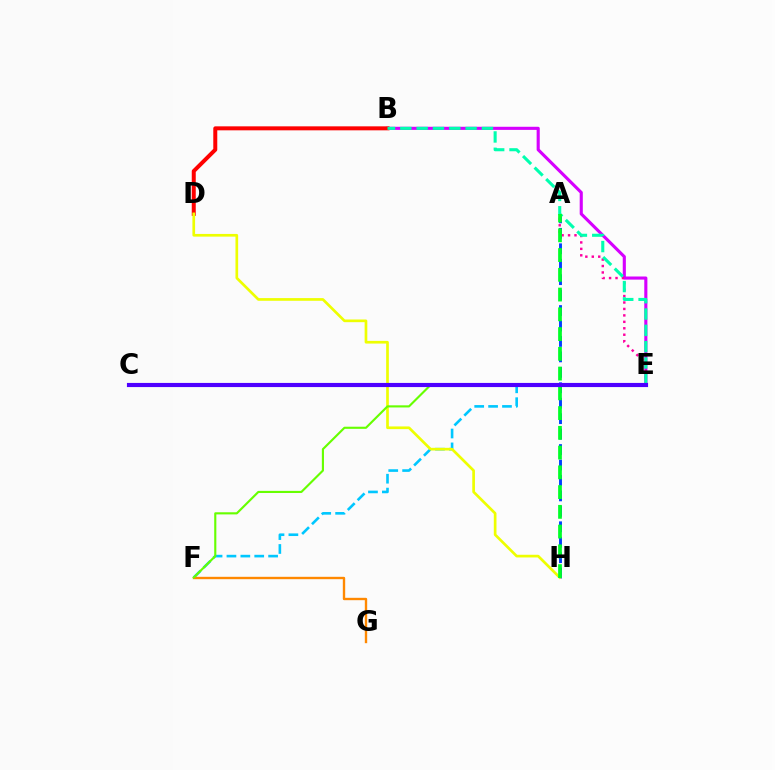{('B', 'E'): [{'color': '#d600ff', 'line_style': 'solid', 'thickness': 2.24}, {'color': '#00ffaf', 'line_style': 'dashed', 'thickness': 2.22}], ('A', 'H'): [{'color': '#003fff', 'line_style': 'dashed', 'thickness': 2.1}, {'color': '#00ff27', 'line_style': 'dashed', 'thickness': 2.68}], ('E', 'F'): [{'color': '#00c7ff', 'line_style': 'dashed', 'thickness': 1.89}, {'color': '#66ff00', 'line_style': 'solid', 'thickness': 1.53}], ('A', 'E'): [{'color': '#ff00a0', 'line_style': 'dotted', 'thickness': 1.75}], ('B', 'D'): [{'color': '#ff0000', 'line_style': 'solid', 'thickness': 2.87}], ('F', 'G'): [{'color': '#ff8800', 'line_style': 'solid', 'thickness': 1.7}], ('D', 'H'): [{'color': '#eeff00', 'line_style': 'solid', 'thickness': 1.93}], ('C', 'E'): [{'color': '#4f00ff', 'line_style': 'solid', 'thickness': 2.98}]}